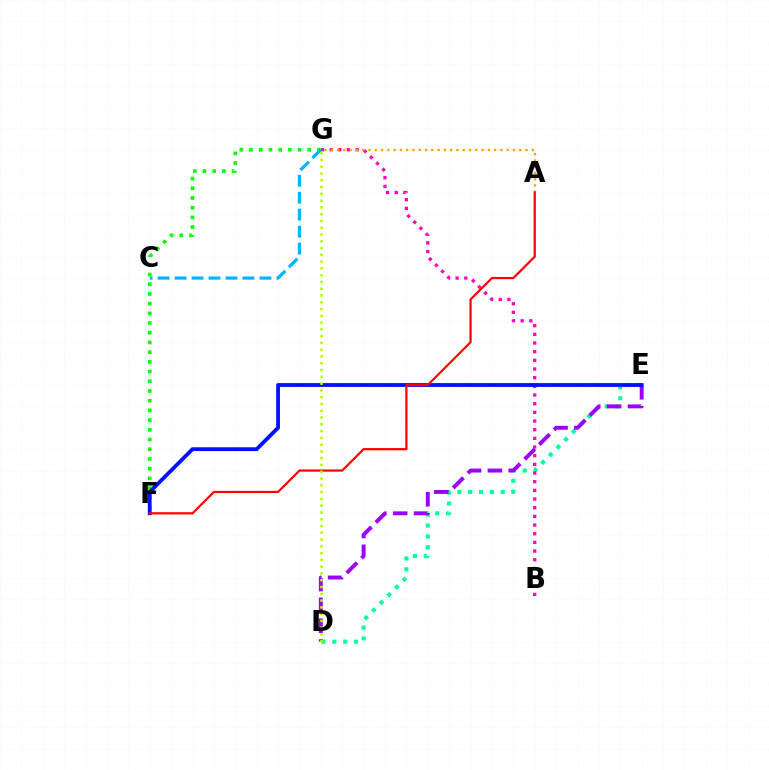{('D', 'E'): [{'color': '#00ff9d', 'line_style': 'dotted', 'thickness': 2.95}, {'color': '#9b00ff', 'line_style': 'dashed', 'thickness': 2.83}], ('B', 'G'): [{'color': '#ff00bd', 'line_style': 'dotted', 'thickness': 2.36}], ('F', 'G'): [{'color': '#08ff00', 'line_style': 'dotted', 'thickness': 2.64}], ('E', 'F'): [{'color': '#0010ff', 'line_style': 'solid', 'thickness': 2.75}], ('A', 'G'): [{'color': '#ffa500', 'line_style': 'dotted', 'thickness': 1.71}], ('A', 'F'): [{'color': '#ff0000', 'line_style': 'solid', 'thickness': 1.6}], ('C', 'G'): [{'color': '#00b5ff', 'line_style': 'dashed', 'thickness': 2.31}], ('D', 'G'): [{'color': '#b3ff00', 'line_style': 'dotted', 'thickness': 1.84}]}